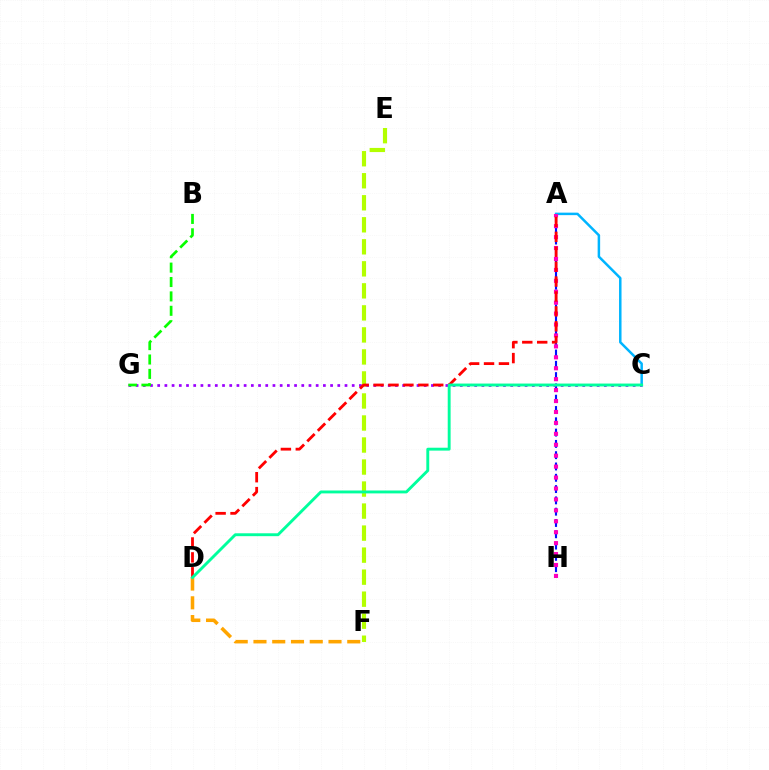{('A', 'H'): [{'color': '#0010ff', 'line_style': 'dashed', 'thickness': 1.53}, {'color': '#ff00bd', 'line_style': 'dotted', 'thickness': 2.97}], ('C', 'G'): [{'color': '#9b00ff', 'line_style': 'dotted', 'thickness': 1.96}], ('A', 'C'): [{'color': '#00b5ff', 'line_style': 'solid', 'thickness': 1.8}], ('B', 'G'): [{'color': '#08ff00', 'line_style': 'dashed', 'thickness': 1.96}], ('E', 'F'): [{'color': '#b3ff00', 'line_style': 'dashed', 'thickness': 2.99}], ('A', 'D'): [{'color': '#ff0000', 'line_style': 'dashed', 'thickness': 2.03}], ('D', 'F'): [{'color': '#ffa500', 'line_style': 'dashed', 'thickness': 2.55}], ('C', 'D'): [{'color': '#00ff9d', 'line_style': 'solid', 'thickness': 2.08}]}